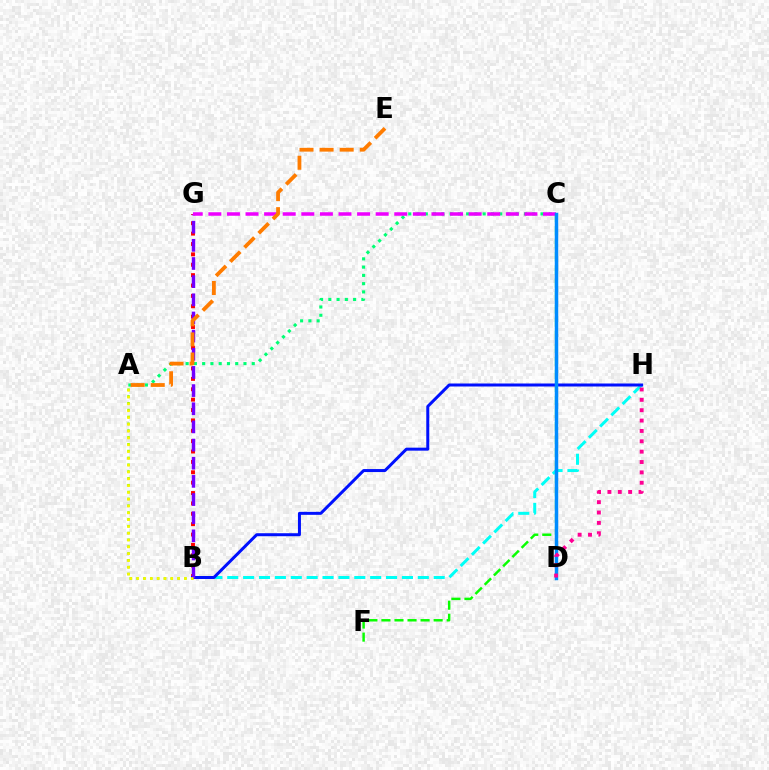{('A', 'B'): [{'color': '#84ff00', 'line_style': 'dotted', 'thickness': 1.85}, {'color': '#fcf500', 'line_style': 'dotted', 'thickness': 1.85}], ('B', 'H'): [{'color': '#00fff6', 'line_style': 'dashed', 'thickness': 2.16}, {'color': '#0010ff', 'line_style': 'solid', 'thickness': 2.16}], ('B', 'G'): [{'color': '#ff0000', 'line_style': 'dotted', 'thickness': 2.82}, {'color': '#7200ff', 'line_style': 'dashed', 'thickness': 2.47}], ('C', 'F'): [{'color': '#08ff00', 'line_style': 'dashed', 'thickness': 1.77}], ('A', 'C'): [{'color': '#00ff74', 'line_style': 'dotted', 'thickness': 2.25}], ('C', 'G'): [{'color': '#ee00ff', 'line_style': 'dashed', 'thickness': 2.53}], ('C', 'D'): [{'color': '#008cff', 'line_style': 'solid', 'thickness': 2.51}], ('A', 'E'): [{'color': '#ff7c00', 'line_style': 'dashed', 'thickness': 2.73}], ('D', 'H'): [{'color': '#ff0094', 'line_style': 'dotted', 'thickness': 2.82}]}